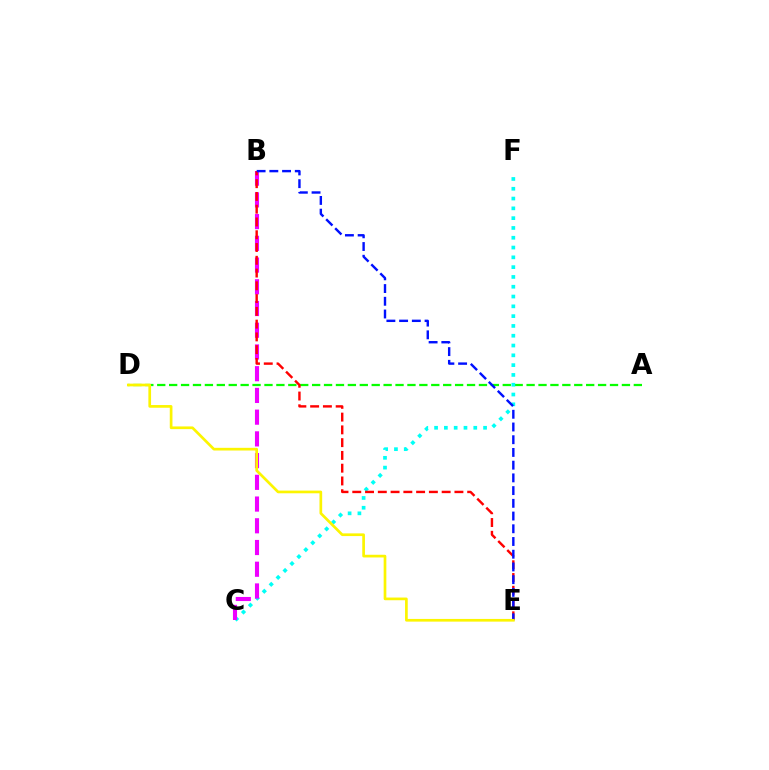{('A', 'D'): [{'color': '#08ff00', 'line_style': 'dashed', 'thickness': 1.62}], ('C', 'F'): [{'color': '#00fff6', 'line_style': 'dotted', 'thickness': 2.66}], ('B', 'C'): [{'color': '#ee00ff', 'line_style': 'dashed', 'thickness': 2.95}], ('B', 'E'): [{'color': '#ff0000', 'line_style': 'dashed', 'thickness': 1.73}, {'color': '#0010ff', 'line_style': 'dashed', 'thickness': 1.73}], ('D', 'E'): [{'color': '#fcf500', 'line_style': 'solid', 'thickness': 1.94}]}